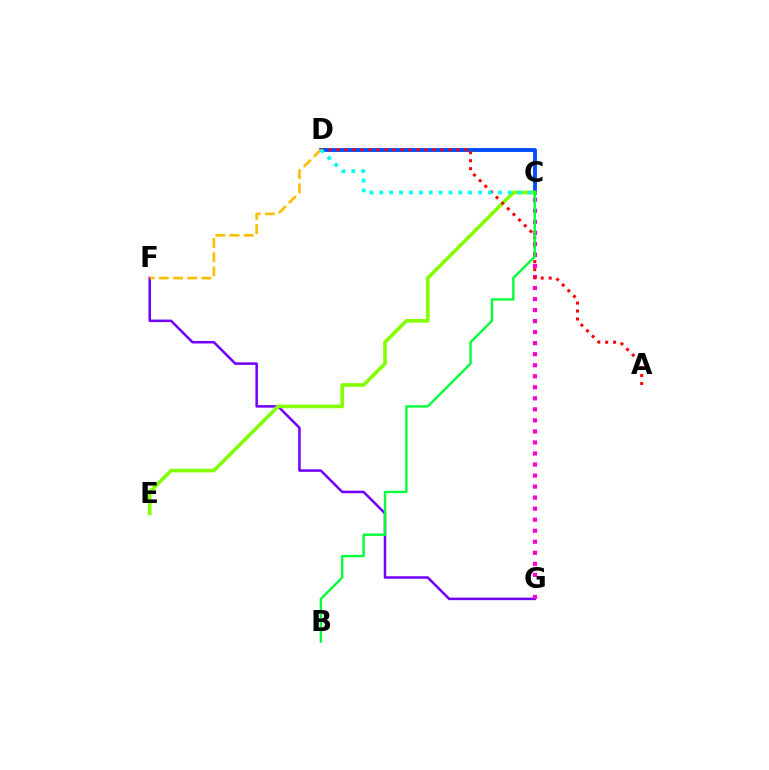{('F', 'G'): [{'color': '#7200ff', 'line_style': 'solid', 'thickness': 1.82}], ('C', 'D'): [{'color': '#004bff', 'line_style': 'solid', 'thickness': 2.77}, {'color': '#00fff6', 'line_style': 'dotted', 'thickness': 2.68}], ('C', 'E'): [{'color': '#84ff00', 'line_style': 'solid', 'thickness': 2.61}], ('C', 'G'): [{'color': '#ff00cf', 'line_style': 'dotted', 'thickness': 3.0}], ('A', 'D'): [{'color': '#ff0000', 'line_style': 'dotted', 'thickness': 2.16}], ('B', 'C'): [{'color': '#00ff39', 'line_style': 'solid', 'thickness': 1.71}], ('D', 'F'): [{'color': '#ffbd00', 'line_style': 'dashed', 'thickness': 1.93}]}